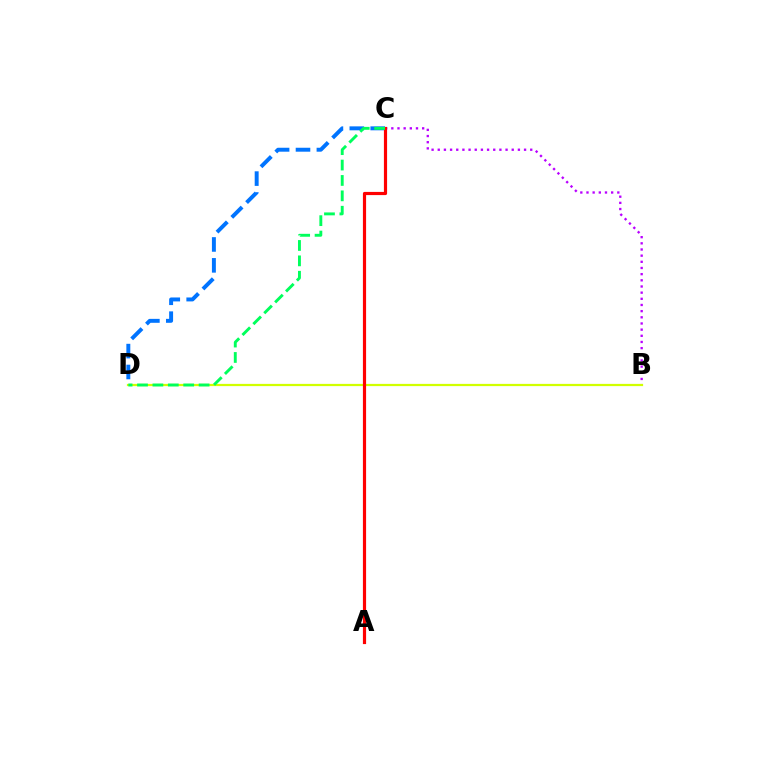{('C', 'D'): [{'color': '#0074ff', 'line_style': 'dashed', 'thickness': 2.84}, {'color': '#00ff5c', 'line_style': 'dashed', 'thickness': 2.09}], ('B', 'C'): [{'color': '#b900ff', 'line_style': 'dotted', 'thickness': 1.68}], ('B', 'D'): [{'color': '#d1ff00', 'line_style': 'solid', 'thickness': 1.61}], ('A', 'C'): [{'color': '#ff0000', 'line_style': 'solid', 'thickness': 2.29}]}